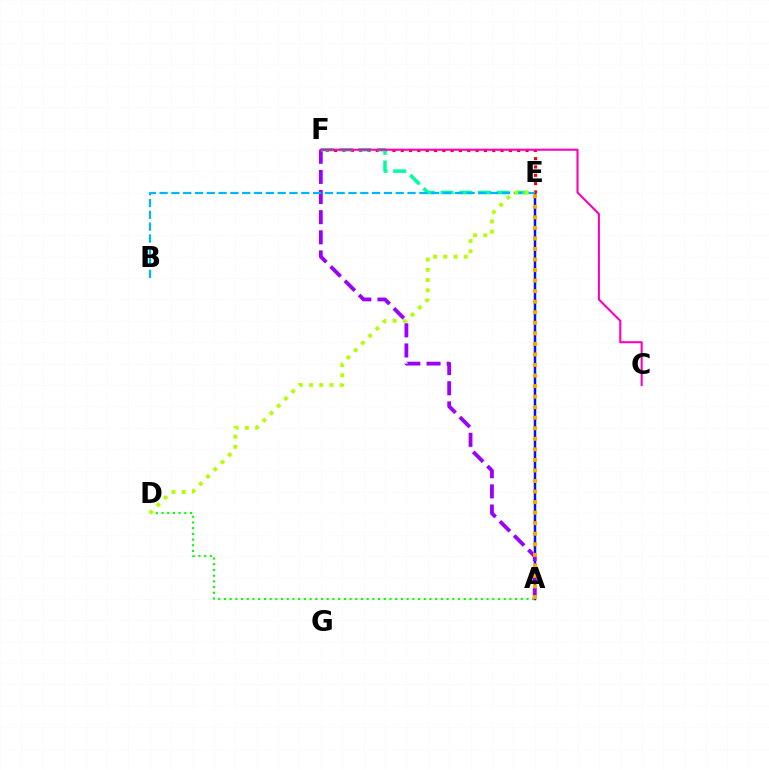{('A', 'E'): [{'color': '#0010ff', 'line_style': 'solid', 'thickness': 1.78}, {'color': '#ffa500', 'line_style': 'dotted', 'thickness': 2.87}], ('E', 'F'): [{'color': '#ff0000', 'line_style': 'dotted', 'thickness': 2.26}, {'color': '#00ff9d', 'line_style': 'dashed', 'thickness': 2.55}], ('A', 'D'): [{'color': '#08ff00', 'line_style': 'dotted', 'thickness': 1.55}], ('A', 'F'): [{'color': '#9b00ff', 'line_style': 'dashed', 'thickness': 2.74}], ('C', 'F'): [{'color': '#ff00bd', 'line_style': 'solid', 'thickness': 1.5}], ('B', 'E'): [{'color': '#00b5ff', 'line_style': 'dashed', 'thickness': 1.6}], ('D', 'E'): [{'color': '#b3ff00', 'line_style': 'dotted', 'thickness': 2.78}]}